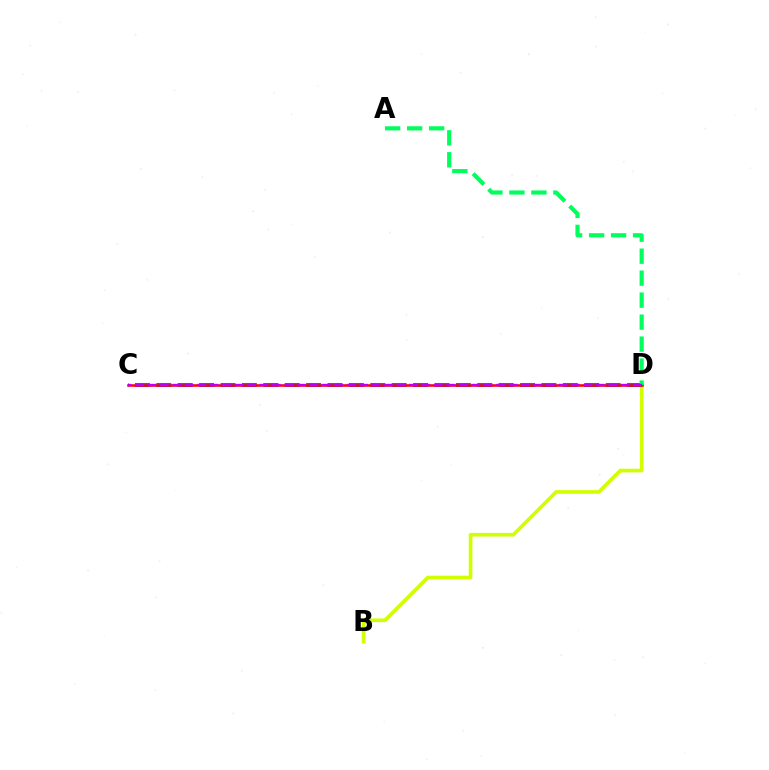{('B', 'D'): [{'color': '#d1ff00', 'line_style': 'solid', 'thickness': 2.63}], ('C', 'D'): [{'color': '#0074ff', 'line_style': 'dashed', 'thickness': 2.91}, {'color': '#ff0000', 'line_style': 'solid', 'thickness': 1.84}, {'color': '#b900ff', 'line_style': 'dashed', 'thickness': 1.69}], ('A', 'D'): [{'color': '#00ff5c', 'line_style': 'dashed', 'thickness': 2.99}]}